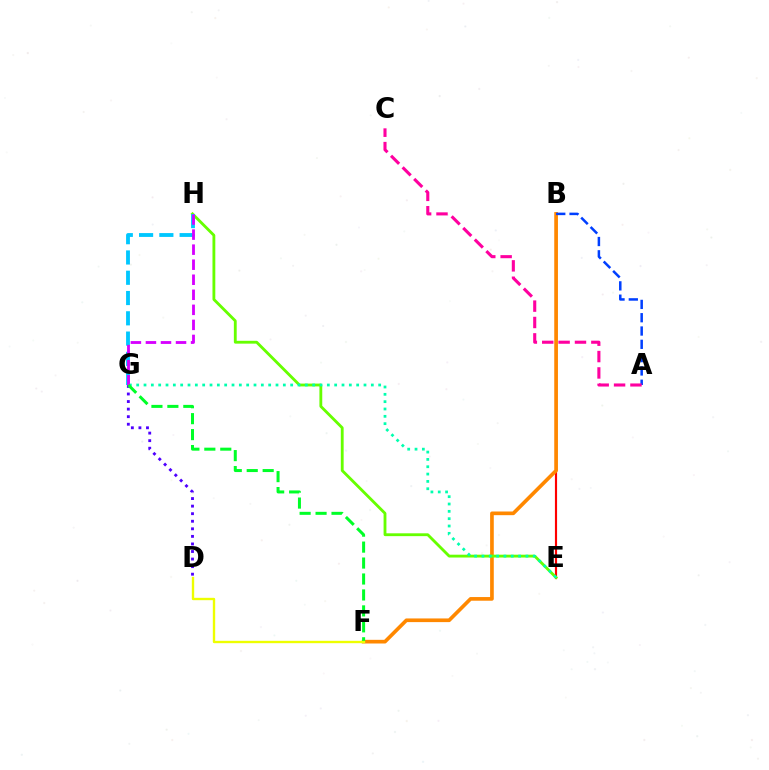{('B', 'E'): [{'color': '#ff0000', 'line_style': 'solid', 'thickness': 1.55}], ('B', 'F'): [{'color': '#ff8800', 'line_style': 'solid', 'thickness': 2.64}], ('E', 'H'): [{'color': '#66ff00', 'line_style': 'solid', 'thickness': 2.04}], ('D', 'G'): [{'color': '#4f00ff', 'line_style': 'dotted', 'thickness': 2.05}], ('E', 'G'): [{'color': '#00ffaf', 'line_style': 'dotted', 'thickness': 1.99}], ('G', 'H'): [{'color': '#00c7ff', 'line_style': 'dashed', 'thickness': 2.75}, {'color': '#d600ff', 'line_style': 'dashed', 'thickness': 2.04}], ('A', 'B'): [{'color': '#003fff', 'line_style': 'dashed', 'thickness': 1.81}], ('A', 'C'): [{'color': '#ff00a0', 'line_style': 'dashed', 'thickness': 2.22}], ('F', 'G'): [{'color': '#00ff27', 'line_style': 'dashed', 'thickness': 2.17}], ('D', 'F'): [{'color': '#eeff00', 'line_style': 'solid', 'thickness': 1.7}]}